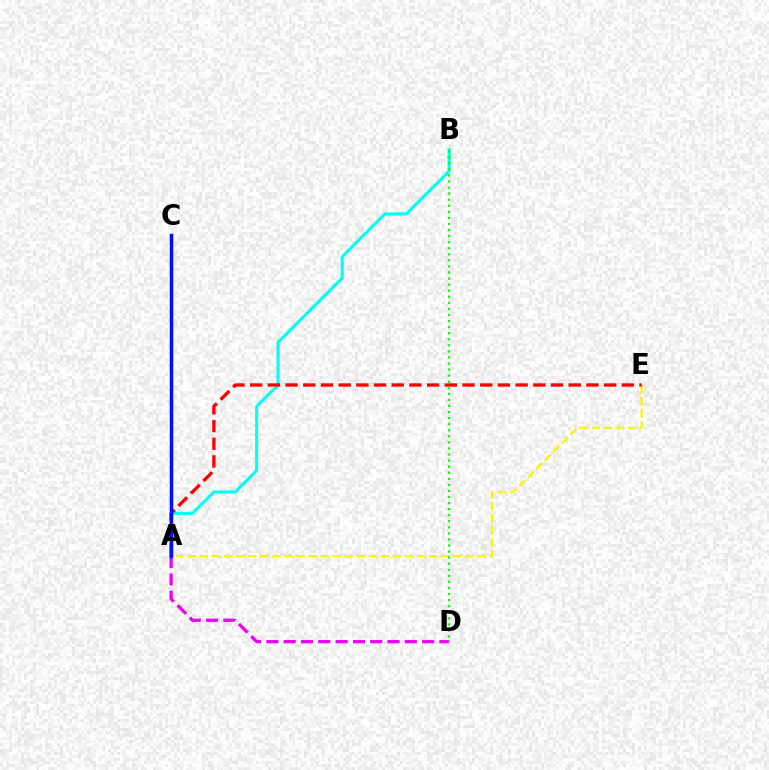{('A', 'E'): [{'color': '#fcf500', 'line_style': 'dashed', 'thickness': 1.64}, {'color': '#ff0000', 'line_style': 'dashed', 'thickness': 2.4}], ('A', 'D'): [{'color': '#ee00ff', 'line_style': 'dashed', 'thickness': 2.35}], ('A', 'B'): [{'color': '#00fff6', 'line_style': 'solid', 'thickness': 2.23}], ('A', 'C'): [{'color': '#0010ff', 'line_style': 'solid', 'thickness': 2.51}], ('B', 'D'): [{'color': '#08ff00', 'line_style': 'dotted', 'thickness': 1.65}]}